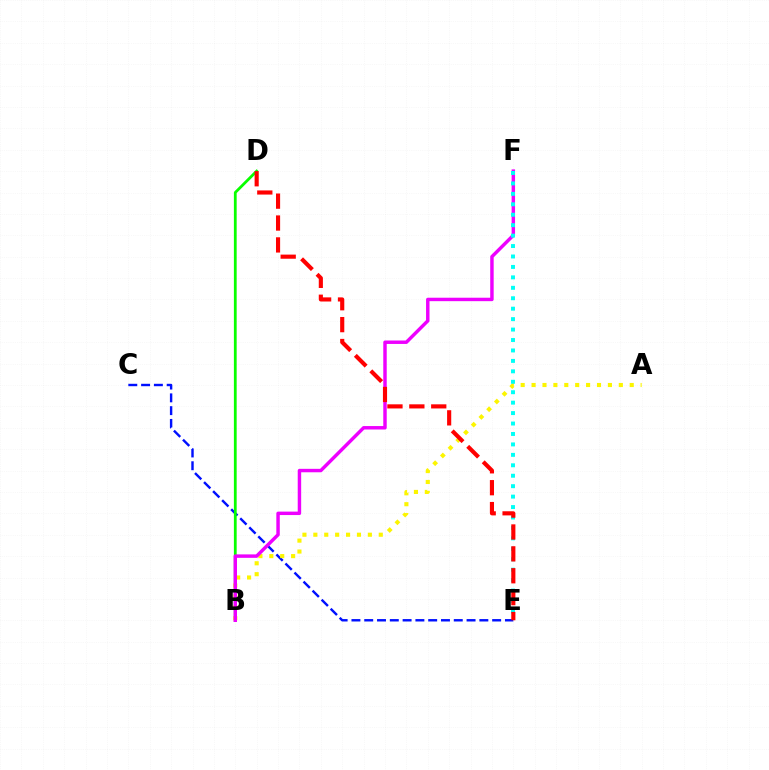{('C', 'E'): [{'color': '#0010ff', 'line_style': 'dashed', 'thickness': 1.74}], ('B', 'D'): [{'color': '#08ff00', 'line_style': 'solid', 'thickness': 2.0}], ('A', 'B'): [{'color': '#fcf500', 'line_style': 'dotted', 'thickness': 2.96}], ('B', 'F'): [{'color': '#ee00ff', 'line_style': 'solid', 'thickness': 2.48}], ('E', 'F'): [{'color': '#00fff6', 'line_style': 'dotted', 'thickness': 2.84}], ('D', 'E'): [{'color': '#ff0000', 'line_style': 'dashed', 'thickness': 2.97}]}